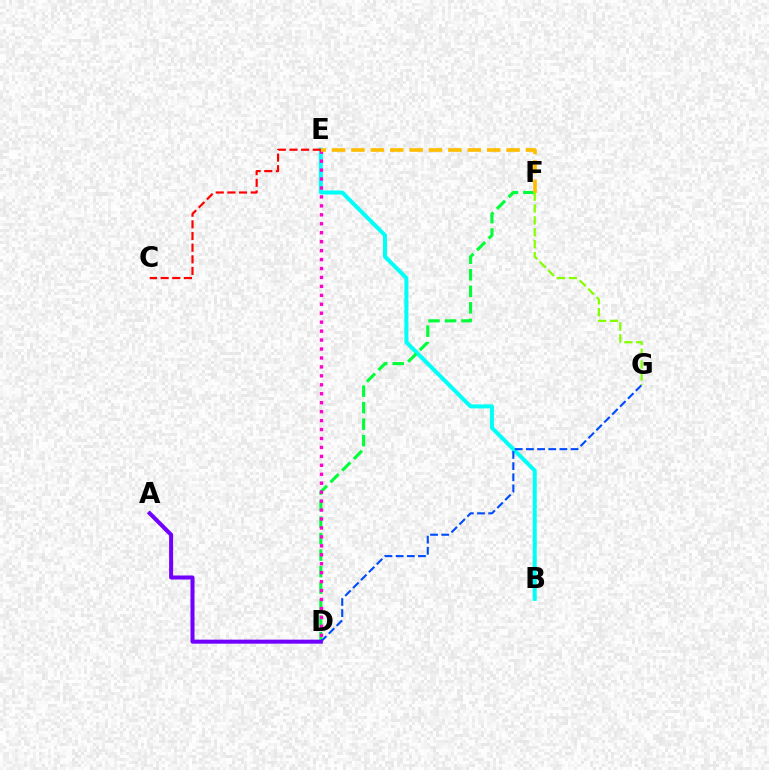{('B', 'E'): [{'color': '#00fff6', 'line_style': 'solid', 'thickness': 2.88}], ('D', 'F'): [{'color': '#00ff39', 'line_style': 'dashed', 'thickness': 2.24}], ('D', 'E'): [{'color': '#ff00cf', 'line_style': 'dotted', 'thickness': 2.43}], ('C', 'E'): [{'color': '#ff0000', 'line_style': 'dashed', 'thickness': 1.58}], ('D', 'G'): [{'color': '#004bff', 'line_style': 'dashed', 'thickness': 1.52}], ('E', 'F'): [{'color': '#ffbd00', 'line_style': 'dashed', 'thickness': 2.63}], ('F', 'G'): [{'color': '#84ff00', 'line_style': 'dashed', 'thickness': 1.62}], ('A', 'D'): [{'color': '#7200ff', 'line_style': 'solid', 'thickness': 2.9}]}